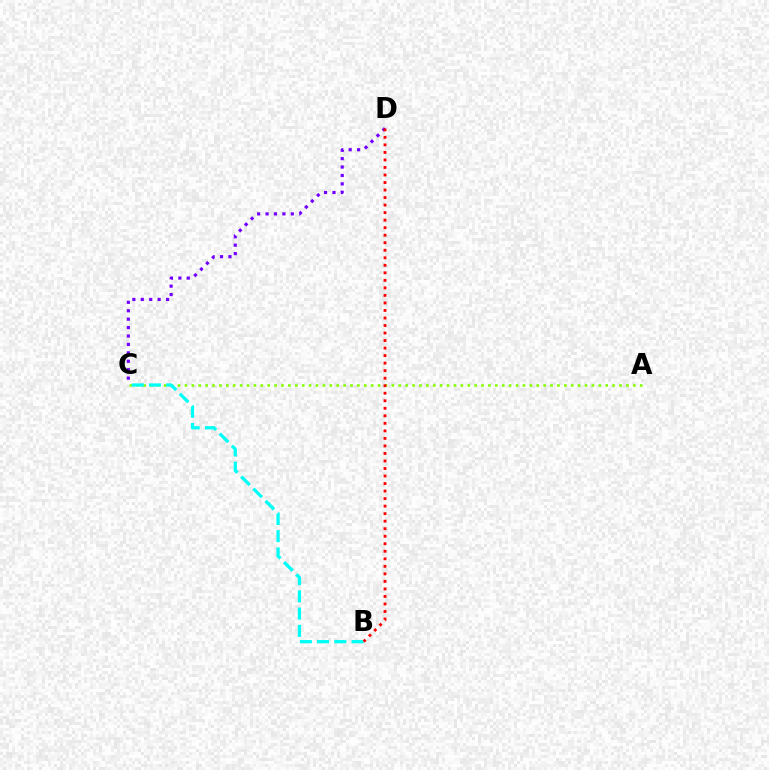{('A', 'C'): [{'color': '#84ff00', 'line_style': 'dotted', 'thickness': 1.87}], ('B', 'C'): [{'color': '#00fff6', 'line_style': 'dashed', 'thickness': 2.34}], ('C', 'D'): [{'color': '#7200ff', 'line_style': 'dotted', 'thickness': 2.29}], ('B', 'D'): [{'color': '#ff0000', 'line_style': 'dotted', 'thickness': 2.04}]}